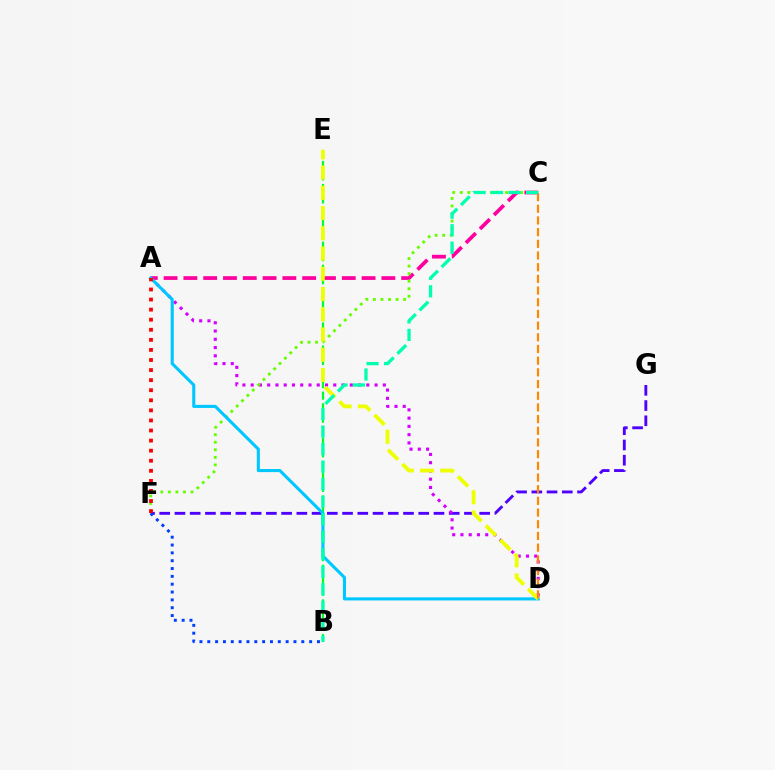{('A', 'C'): [{'color': '#ff00a0', 'line_style': 'dashed', 'thickness': 2.69}], ('F', 'G'): [{'color': '#4f00ff', 'line_style': 'dashed', 'thickness': 2.07}], ('B', 'F'): [{'color': '#003fff', 'line_style': 'dotted', 'thickness': 2.13}], ('A', 'D'): [{'color': '#d600ff', 'line_style': 'dotted', 'thickness': 2.24}, {'color': '#00c7ff', 'line_style': 'solid', 'thickness': 2.22}], ('B', 'E'): [{'color': '#00ff27', 'line_style': 'dashed', 'thickness': 1.57}], ('C', 'F'): [{'color': '#66ff00', 'line_style': 'dotted', 'thickness': 2.05}], ('D', 'E'): [{'color': '#eeff00', 'line_style': 'dashed', 'thickness': 2.75}], ('C', 'D'): [{'color': '#ff8800', 'line_style': 'dashed', 'thickness': 1.59}], ('A', 'F'): [{'color': '#ff0000', 'line_style': 'dotted', 'thickness': 2.74}], ('B', 'C'): [{'color': '#00ffaf', 'line_style': 'dashed', 'thickness': 2.38}]}